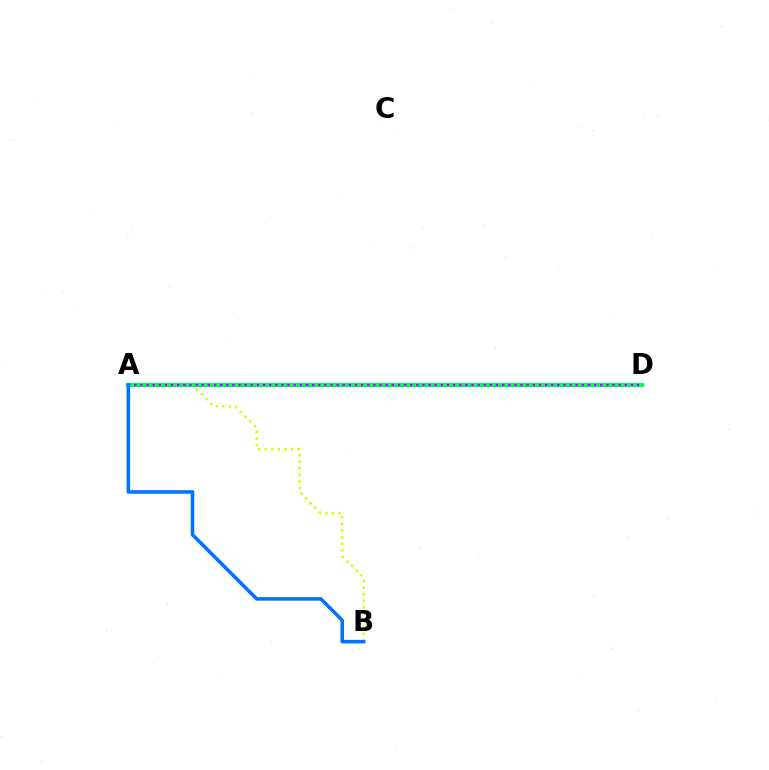{('A', 'B'): [{'color': '#d1ff00', 'line_style': 'dotted', 'thickness': 1.79}, {'color': '#0074ff', 'line_style': 'solid', 'thickness': 2.57}], ('A', 'D'): [{'color': '#ff0000', 'line_style': 'dotted', 'thickness': 2.61}, {'color': '#00ff5c', 'line_style': 'solid', 'thickness': 2.96}, {'color': '#b900ff', 'line_style': 'dotted', 'thickness': 1.67}]}